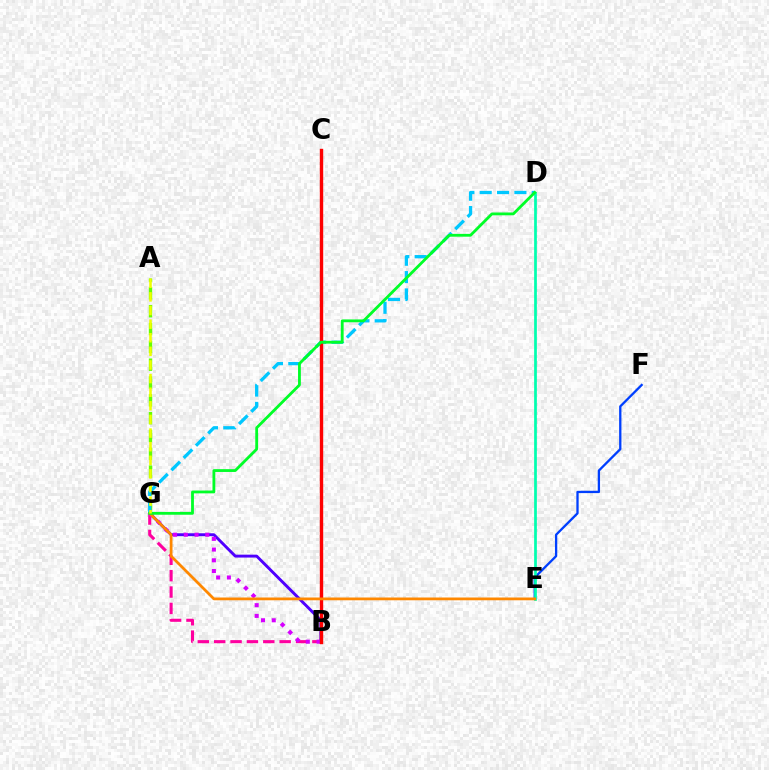{('B', 'G'): [{'color': '#4f00ff', 'line_style': 'solid', 'thickness': 2.09}, {'color': '#ff00a0', 'line_style': 'dashed', 'thickness': 2.22}, {'color': '#d600ff', 'line_style': 'dotted', 'thickness': 2.92}], ('A', 'G'): [{'color': '#66ff00', 'line_style': 'dashed', 'thickness': 2.42}, {'color': '#eeff00', 'line_style': 'dashed', 'thickness': 1.85}], ('E', 'F'): [{'color': '#003fff', 'line_style': 'solid', 'thickness': 1.66}], ('D', 'E'): [{'color': '#00ffaf', 'line_style': 'solid', 'thickness': 1.97}], ('D', 'G'): [{'color': '#00c7ff', 'line_style': 'dashed', 'thickness': 2.36}, {'color': '#00ff27', 'line_style': 'solid', 'thickness': 2.02}], ('B', 'C'): [{'color': '#ff0000', 'line_style': 'solid', 'thickness': 2.44}], ('E', 'G'): [{'color': '#ff8800', 'line_style': 'solid', 'thickness': 1.99}]}